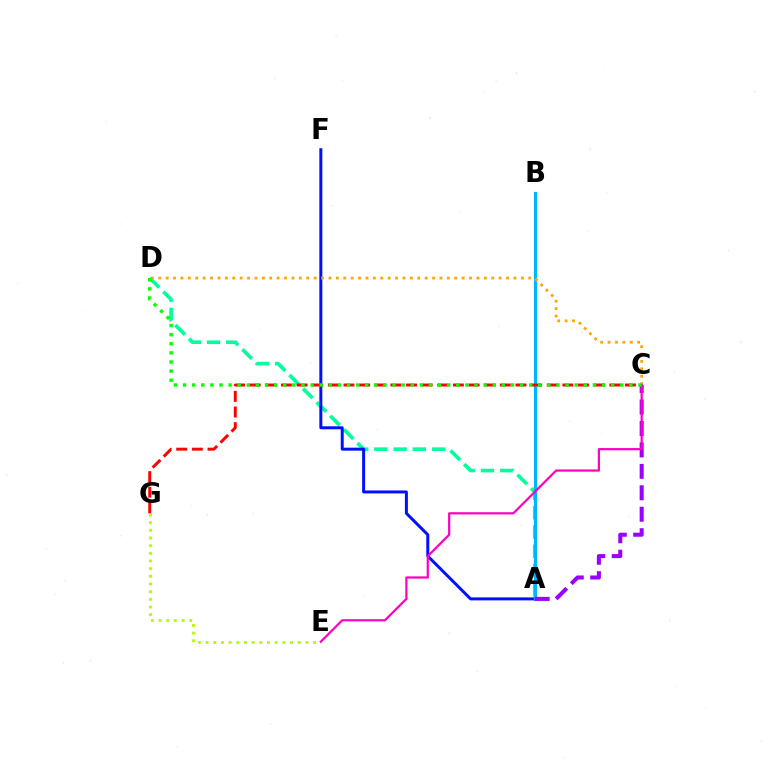{('E', 'G'): [{'color': '#b3ff00', 'line_style': 'dotted', 'thickness': 2.08}], ('A', 'D'): [{'color': '#00ff9d', 'line_style': 'dashed', 'thickness': 2.61}], ('A', 'F'): [{'color': '#0010ff', 'line_style': 'solid', 'thickness': 2.15}], ('A', 'B'): [{'color': '#00b5ff', 'line_style': 'solid', 'thickness': 2.29}], ('C', 'G'): [{'color': '#ff0000', 'line_style': 'dashed', 'thickness': 2.12}], ('C', 'D'): [{'color': '#ffa500', 'line_style': 'dotted', 'thickness': 2.01}, {'color': '#08ff00', 'line_style': 'dotted', 'thickness': 2.47}], ('A', 'C'): [{'color': '#9b00ff', 'line_style': 'dashed', 'thickness': 2.91}], ('C', 'E'): [{'color': '#ff00bd', 'line_style': 'solid', 'thickness': 1.59}]}